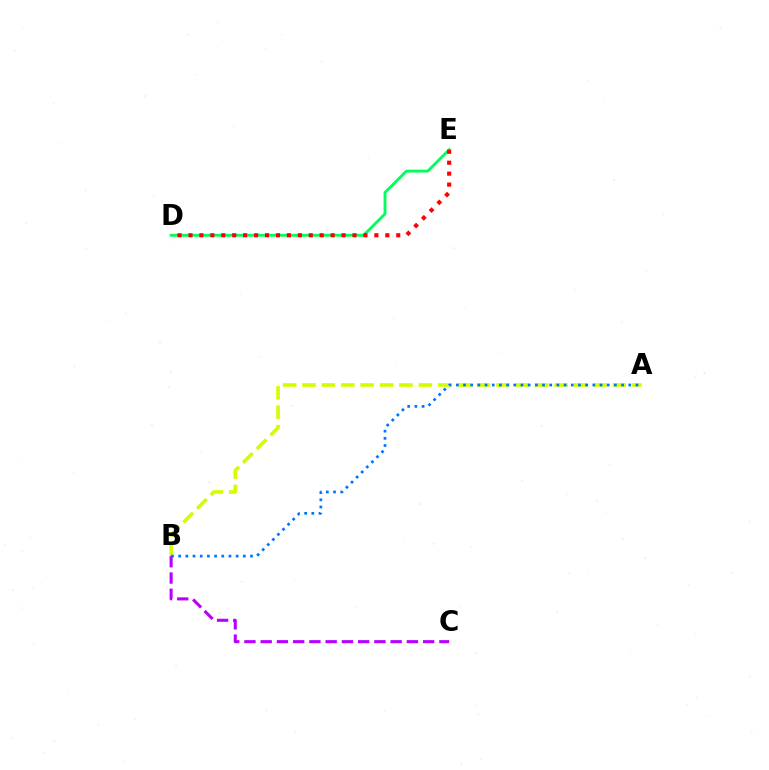{('D', 'E'): [{'color': '#00ff5c', 'line_style': 'solid', 'thickness': 2.06}, {'color': '#ff0000', 'line_style': 'dotted', 'thickness': 2.97}], ('A', 'B'): [{'color': '#d1ff00', 'line_style': 'dashed', 'thickness': 2.63}, {'color': '#0074ff', 'line_style': 'dotted', 'thickness': 1.95}], ('B', 'C'): [{'color': '#b900ff', 'line_style': 'dashed', 'thickness': 2.21}]}